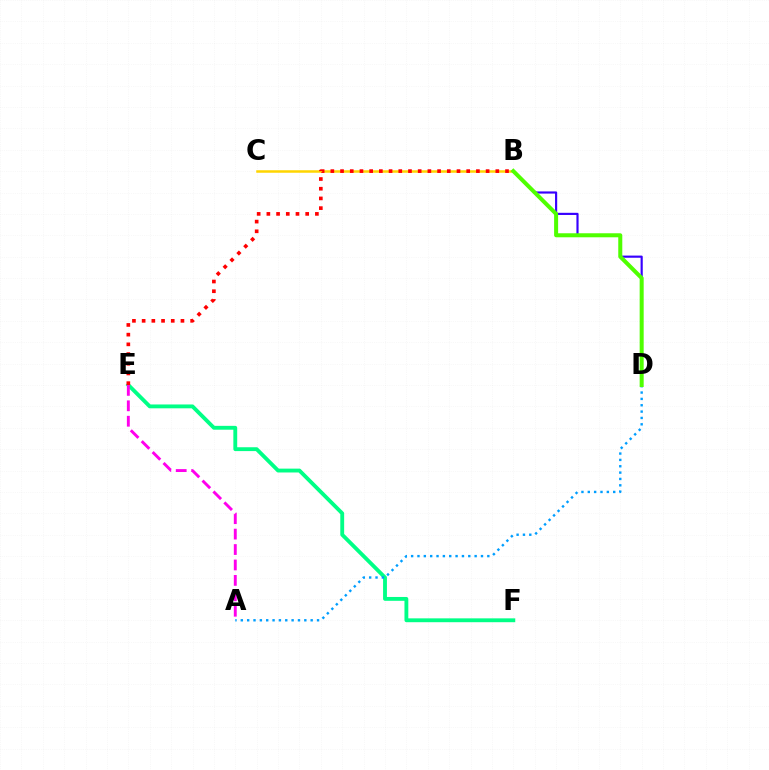{('E', 'F'): [{'color': '#00ff86', 'line_style': 'solid', 'thickness': 2.77}], ('A', 'D'): [{'color': '#009eff', 'line_style': 'dotted', 'thickness': 1.73}], ('A', 'E'): [{'color': '#ff00ed', 'line_style': 'dashed', 'thickness': 2.1}], ('B', 'C'): [{'color': '#ffd500', 'line_style': 'solid', 'thickness': 1.81}], ('B', 'D'): [{'color': '#3700ff', 'line_style': 'solid', 'thickness': 1.56}, {'color': '#4fff00', 'line_style': 'solid', 'thickness': 2.89}], ('B', 'E'): [{'color': '#ff0000', 'line_style': 'dotted', 'thickness': 2.64}]}